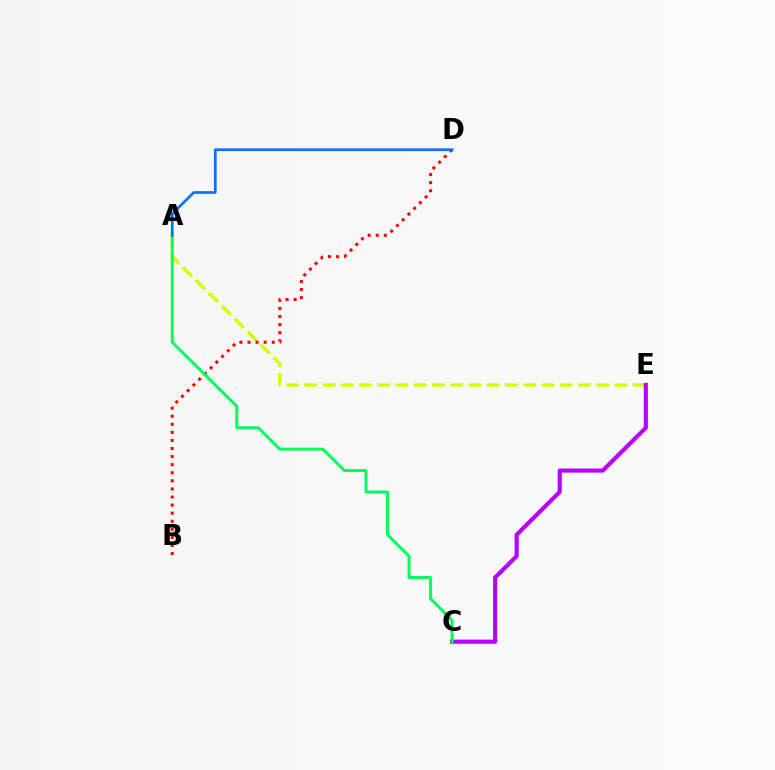{('A', 'E'): [{'color': '#d1ff00', 'line_style': 'dashed', 'thickness': 2.48}], ('B', 'D'): [{'color': '#ff0000', 'line_style': 'dotted', 'thickness': 2.19}], ('C', 'E'): [{'color': '#b900ff', 'line_style': 'solid', 'thickness': 2.97}], ('A', 'C'): [{'color': '#00ff5c', 'line_style': 'solid', 'thickness': 2.16}], ('A', 'D'): [{'color': '#0074ff', 'line_style': 'solid', 'thickness': 1.96}]}